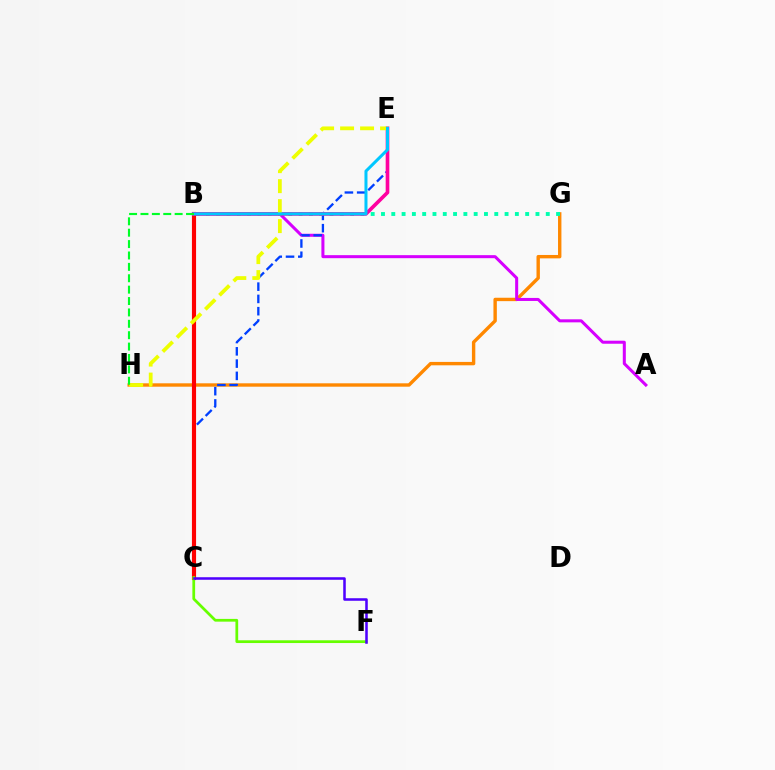{('G', 'H'): [{'color': '#ff8800', 'line_style': 'solid', 'thickness': 2.44}], ('A', 'B'): [{'color': '#d600ff', 'line_style': 'solid', 'thickness': 2.18}], ('C', 'E'): [{'color': '#003fff', 'line_style': 'dashed', 'thickness': 1.67}], ('B', 'G'): [{'color': '#00ffaf', 'line_style': 'dotted', 'thickness': 2.8}], ('B', 'C'): [{'color': '#ff0000', 'line_style': 'solid', 'thickness': 2.98}], ('C', 'F'): [{'color': '#66ff00', 'line_style': 'solid', 'thickness': 1.98}, {'color': '#4f00ff', 'line_style': 'solid', 'thickness': 1.83}], ('B', 'E'): [{'color': '#ff00a0', 'line_style': 'solid', 'thickness': 2.63}, {'color': '#00c7ff', 'line_style': 'solid', 'thickness': 2.17}], ('E', 'H'): [{'color': '#eeff00', 'line_style': 'dashed', 'thickness': 2.71}], ('B', 'H'): [{'color': '#00ff27', 'line_style': 'dashed', 'thickness': 1.55}]}